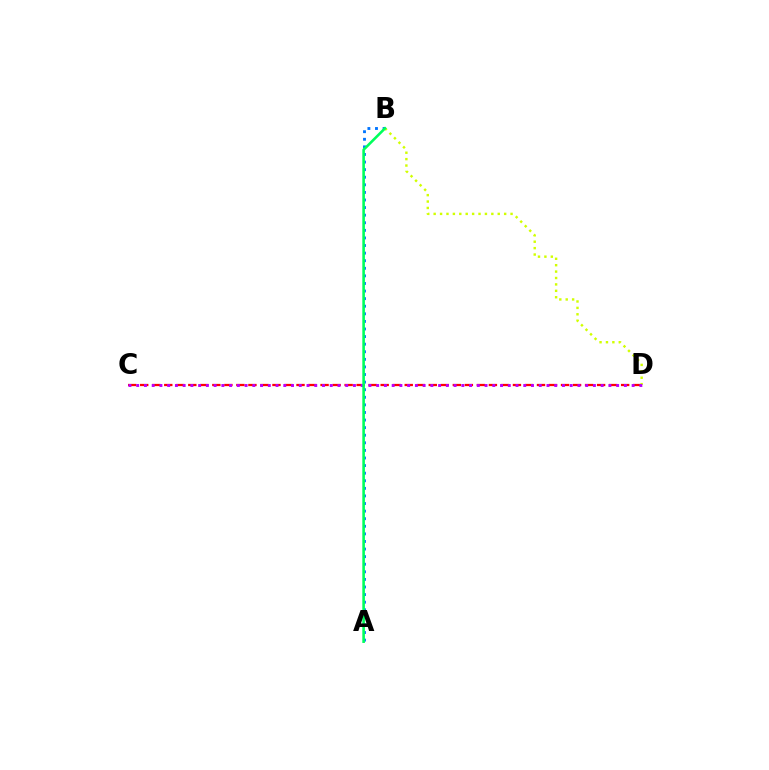{('C', 'D'): [{'color': '#ff0000', 'line_style': 'dashed', 'thickness': 1.63}, {'color': '#b900ff', 'line_style': 'dotted', 'thickness': 2.1}], ('A', 'B'): [{'color': '#0074ff', 'line_style': 'dotted', 'thickness': 2.06}, {'color': '#00ff5c', 'line_style': 'solid', 'thickness': 1.87}], ('B', 'D'): [{'color': '#d1ff00', 'line_style': 'dotted', 'thickness': 1.74}]}